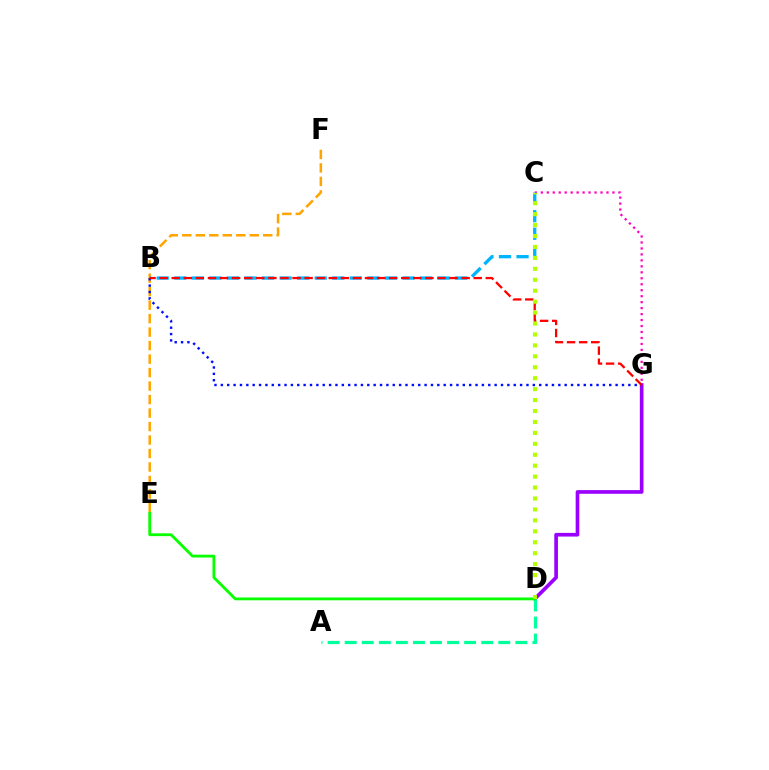{('C', 'G'): [{'color': '#ff00bd', 'line_style': 'dotted', 'thickness': 1.62}], ('D', 'G'): [{'color': '#9b00ff', 'line_style': 'solid', 'thickness': 2.64}], ('E', 'F'): [{'color': '#ffa500', 'line_style': 'dashed', 'thickness': 1.83}], ('A', 'D'): [{'color': '#00ff9d', 'line_style': 'dashed', 'thickness': 2.32}], ('B', 'C'): [{'color': '#00b5ff', 'line_style': 'dashed', 'thickness': 2.38}], ('B', 'G'): [{'color': '#0010ff', 'line_style': 'dotted', 'thickness': 1.73}, {'color': '#ff0000', 'line_style': 'dashed', 'thickness': 1.64}], ('D', 'E'): [{'color': '#08ff00', 'line_style': 'solid', 'thickness': 2.04}], ('C', 'D'): [{'color': '#b3ff00', 'line_style': 'dotted', 'thickness': 2.97}]}